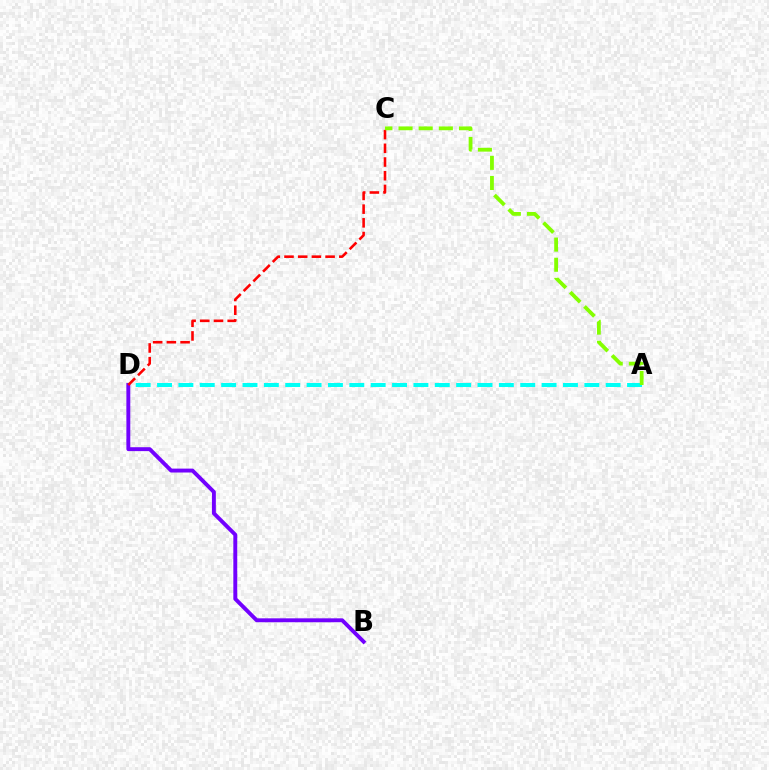{('A', 'D'): [{'color': '#00fff6', 'line_style': 'dashed', 'thickness': 2.9}], ('B', 'D'): [{'color': '#7200ff', 'line_style': 'solid', 'thickness': 2.81}], ('C', 'D'): [{'color': '#ff0000', 'line_style': 'dashed', 'thickness': 1.86}], ('A', 'C'): [{'color': '#84ff00', 'line_style': 'dashed', 'thickness': 2.74}]}